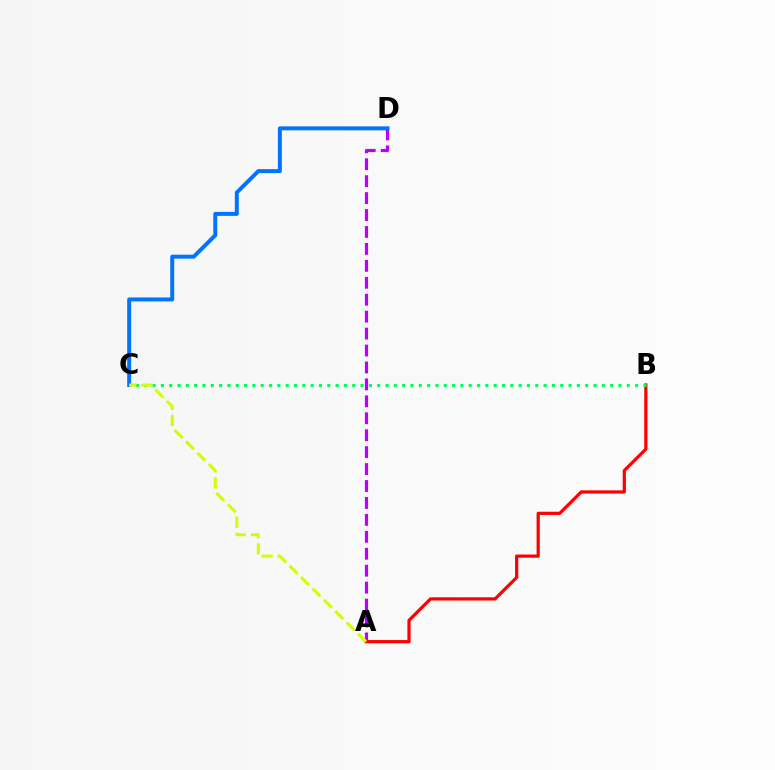{('A', 'D'): [{'color': '#b900ff', 'line_style': 'dashed', 'thickness': 2.3}], ('A', 'B'): [{'color': '#ff0000', 'line_style': 'solid', 'thickness': 2.31}], ('C', 'D'): [{'color': '#0074ff', 'line_style': 'solid', 'thickness': 2.85}], ('B', 'C'): [{'color': '#00ff5c', 'line_style': 'dotted', 'thickness': 2.26}], ('A', 'C'): [{'color': '#d1ff00', 'line_style': 'dashed', 'thickness': 2.18}]}